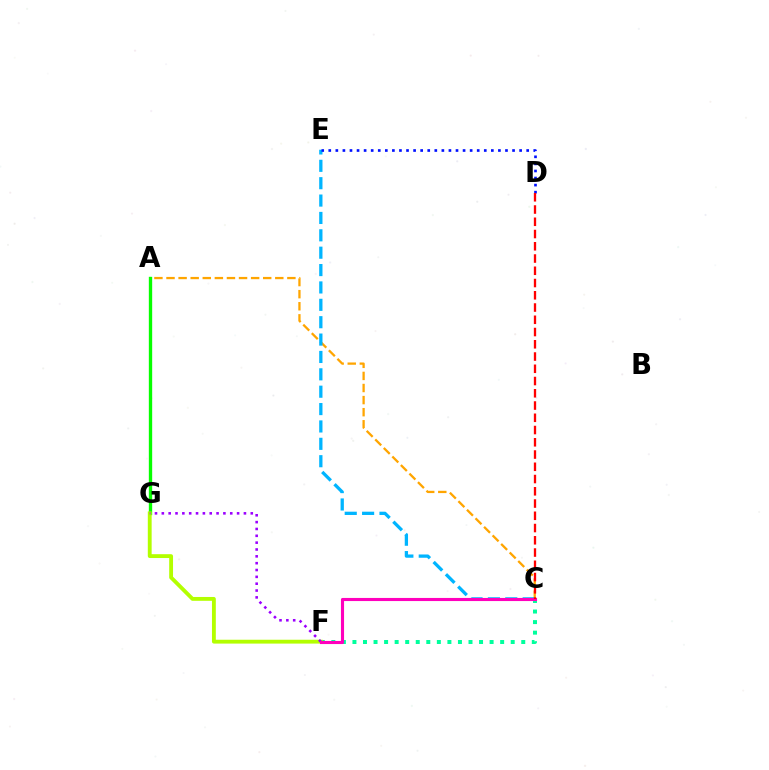{('C', 'F'): [{'color': '#00ff9d', 'line_style': 'dotted', 'thickness': 2.87}, {'color': '#ff00bd', 'line_style': 'solid', 'thickness': 2.24}], ('A', 'C'): [{'color': '#ffa500', 'line_style': 'dashed', 'thickness': 1.64}], ('A', 'G'): [{'color': '#08ff00', 'line_style': 'solid', 'thickness': 2.41}], ('F', 'G'): [{'color': '#b3ff00', 'line_style': 'solid', 'thickness': 2.77}, {'color': '#9b00ff', 'line_style': 'dotted', 'thickness': 1.86}], ('C', 'E'): [{'color': '#00b5ff', 'line_style': 'dashed', 'thickness': 2.36}], ('D', 'E'): [{'color': '#0010ff', 'line_style': 'dotted', 'thickness': 1.92}], ('C', 'D'): [{'color': '#ff0000', 'line_style': 'dashed', 'thickness': 1.66}]}